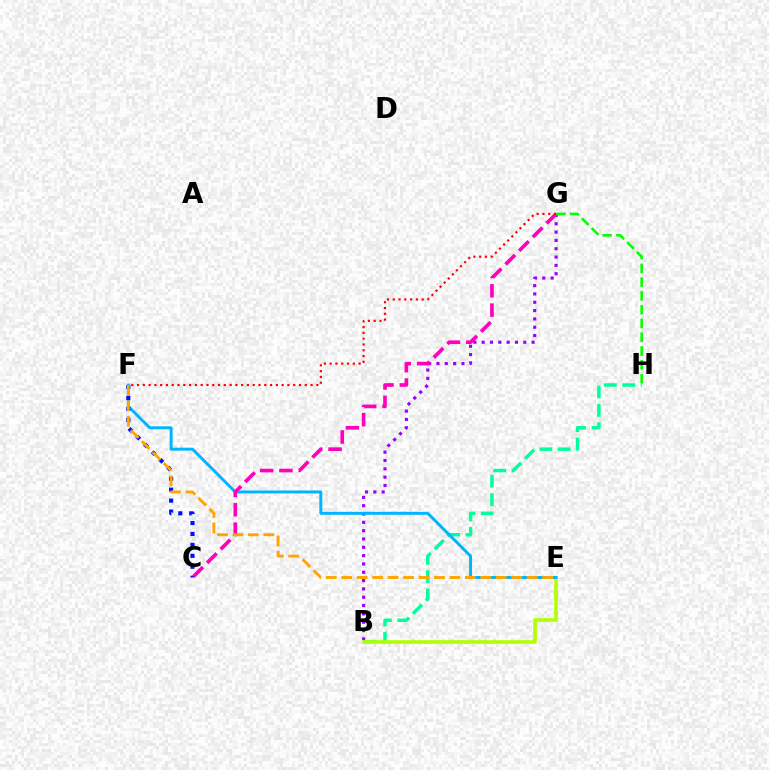{('B', 'H'): [{'color': '#00ff9d', 'line_style': 'dashed', 'thickness': 2.5}], ('B', 'G'): [{'color': '#9b00ff', 'line_style': 'dotted', 'thickness': 2.26}], ('B', 'E'): [{'color': '#b3ff00', 'line_style': 'solid', 'thickness': 2.61}], ('E', 'F'): [{'color': '#00b5ff', 'line_style': 'solid', 'thickness': 2.13}, {'color': '#ffa500', 'line_style': 'dashed', 'thickness': 2.1}], ('C', 'F'): [{'color': '#0010ff', 'line_style': 'dotted', 'thickness': 2.97}], ('C', 'G'): [{'color': '#ff00bd', 'line_style': 'dashed', 'thickness': 2.63}], ('F', 'G'): [{'color': '#ff0000', 'line_style': 'dotted', 'thickness': 1.57}], ('G', 'H'): [{'color': '#08ff00', 'line_style': 'dashed', 'thickness': 1.87}]}